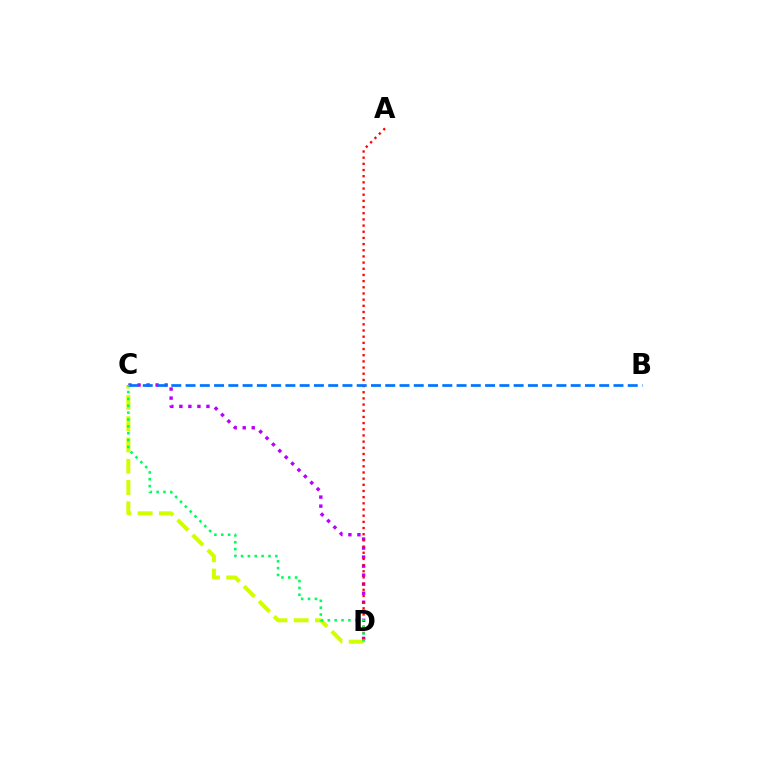{('C', 'D'): [{'color': '#b900ff', 'line_style': 'dotted', 'thickness': 2.45}, {'color': '#d1ff00', 'line_style': 'dashed', 'thickness': 2.89}, {'color': '#00ff5c', 'line_style': 'dotted', 'thickness': 1.86}], ('A', 'D'): [{'color': '#ff0000', 'line_style': 'dotted', 'thickness': 1.68}], ('B', 'C'): [{'color': '#0074ff', 'line_style': 'dashed', 'thickness': 1.94}]}